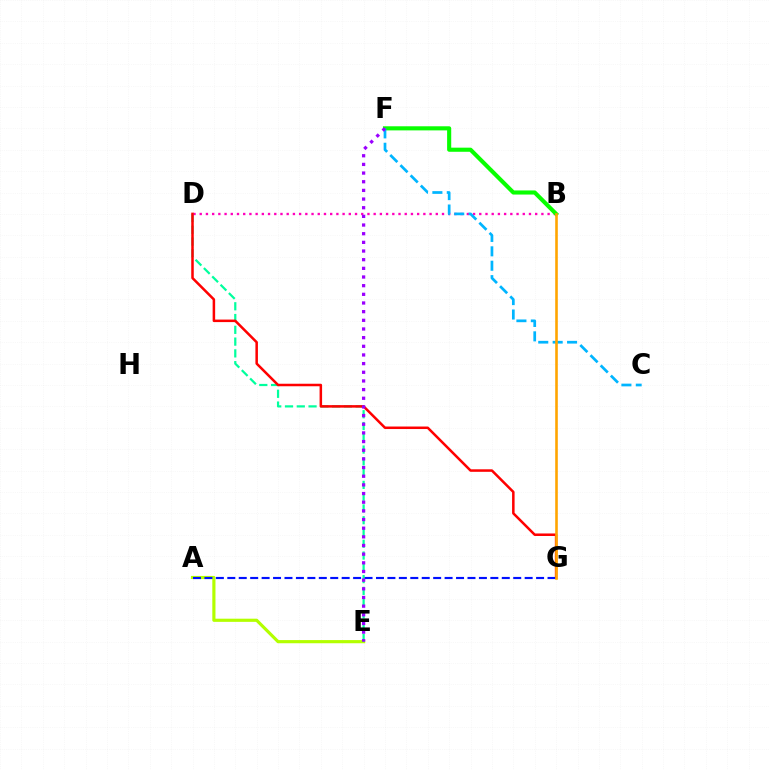{('A', 'E'): [{'color': '#b3ff00', 'line_style': 'solid', 'thickness': 2.28}], ('D', 'E'): [{'color': '#00ff9d', 'line_style': 'dashed', 'thickness': 1.6}], ('B', 'D'): [{'color': '#ff00bd', 'line_style': 'dotted', 'thickness': 1.69}], ('B', 'F'): [{'color': '#08ff00', 'line_style': 'solid', 'thickness': 2.96}], ('D', 'G'): [{'color': '#ff0000', 'line_style': 'solid', 'thickness': 1.81}], ('A', 'G'): [{'color': '#0010ff', 'line_style': 'dashed', 'thickness': 1.55}], ('C', 'F'): [{'color': '#00b5ff', 'line_style': 'dashed', 'thickness': 1.96}], ('B', 'G'): [{'color': '#ffa500', 'line_style': 'solid', 'thickness': 1.88}], ('E', 'F'): [{'color': '#9b00ff', 'line_style': 'dotted', 'thickness': 2.35}]}